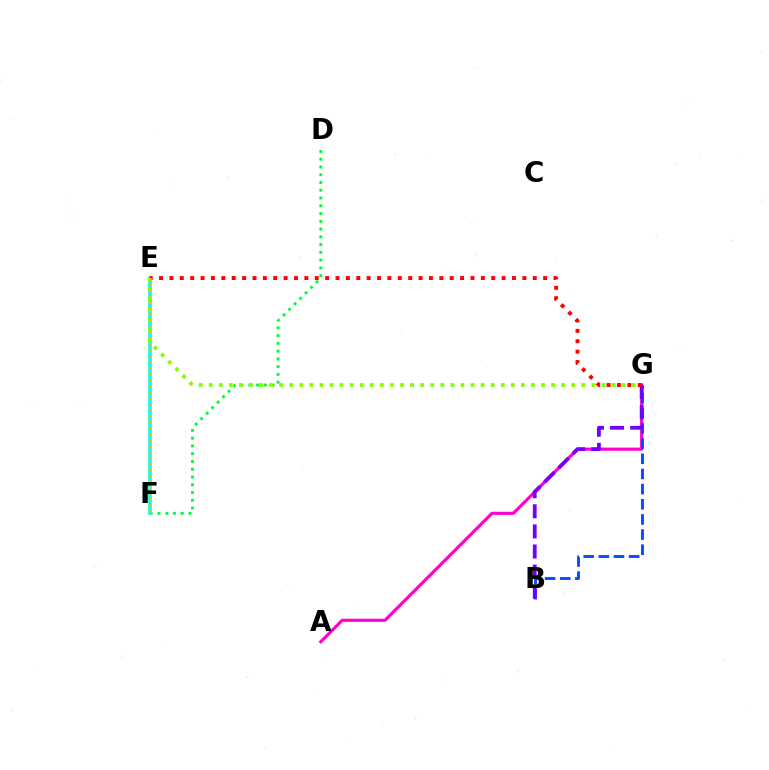{('A', 'G'): [{'color': '#ff00cf', 'line_style': 'solid', 'thickness': 2.27}], ('D', 'F'): [{'color': '#00ff39', 'line_style': 'dotted', 'thickness': 2.11}], ('B', 'G'): [{'color': '#004bff', 'line_style': 'dashed', 'thickness': 2.06}, {'color': '#7200ff', 'line_style': 'dashed', 'thickness': 2.73}], ('E', 'F'): [{'color': '#00fff6', 'line_style': 'solid', 'thickness': 2.62}, {'color': '#ffbd00', 'line_style': 'dotted', 'thickness': 1.62}], ('E', 'G'): [{'color': '#ff0000', 'line_style': 'dotted', 'thickness': 2.82}, {'color': '#84ff00', 'line_style': 'dotted', 'thickness': 2.74}]}